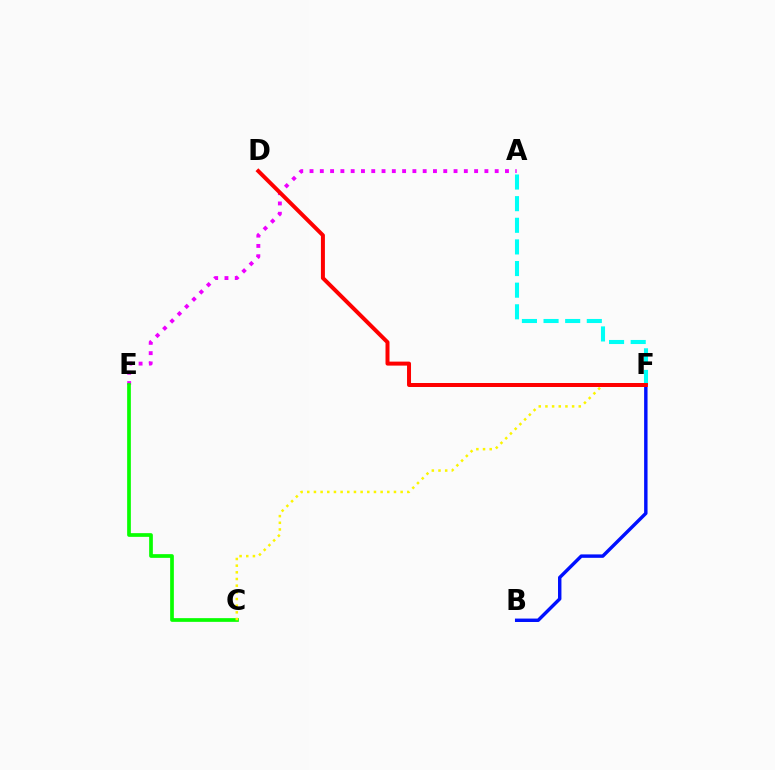{('A', 'E'): [{'color': '#ee00ff', 'line_style': 'dotted', 'thickness': 2.79}], ('C', 'E'): [{'color': '#08ff00', 'line_style': 'solid', 'thickness': 2.67}], ('C', 'F'): [{'color': '#fcf500', 'line_style': 'dotted', 'thickness': 1.81}], ('A', 'F'): [{'color': '#00fff6', 'line_style': 'dashed', 'thickness': 2.94}], ('B', 'F'): [{'color': '#0010ff', 'line_style': 'solid', 'thickness': 2.46}], ('D', 'F'): [{'color': '#ff0000', 'line_style': 'solid', 'thickness': 2.87}]}